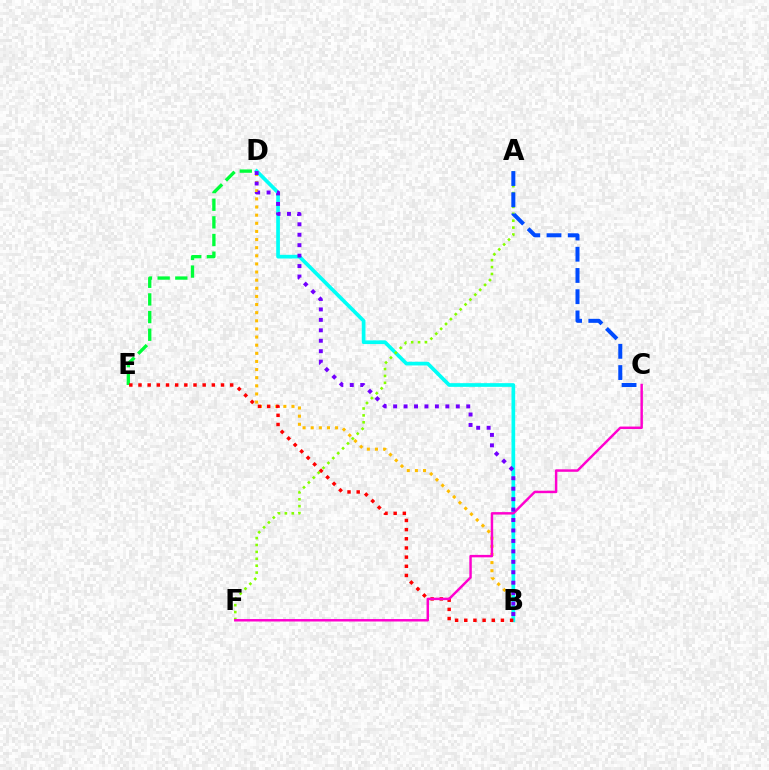{('B', 'D'): [{'color': '#ffbd00', 'line_style': 'dotted', 'thickness': 2.21}, {'color': '#00fff6', 'line_style': 'solid', 'thickness': 2.66}, {'color': '#7200ff', 'line_style': 'dotted', 'thickness': 2.84}], ('D', 'E'): [{'color': '#00ff39', 'line_style': 'dashed', 'thickness': 2.4}], ('B', 'E'): [{'color': '#ff0000', 'line_style': 'dotted', 'thickness': 2.49}], ('A', 'F'): [{'color': '#84ff00', 'line_style': 'dotted', 'thickness': 1.88}], ('C', 'F'): [{'color': '#ff00cf', 'line_style': 'solid', 'thickness': 1.77}], ('A', 'C'): [{'color': '#004bff', 'line_style': 'dashed', 'thickness': 2.88}]}